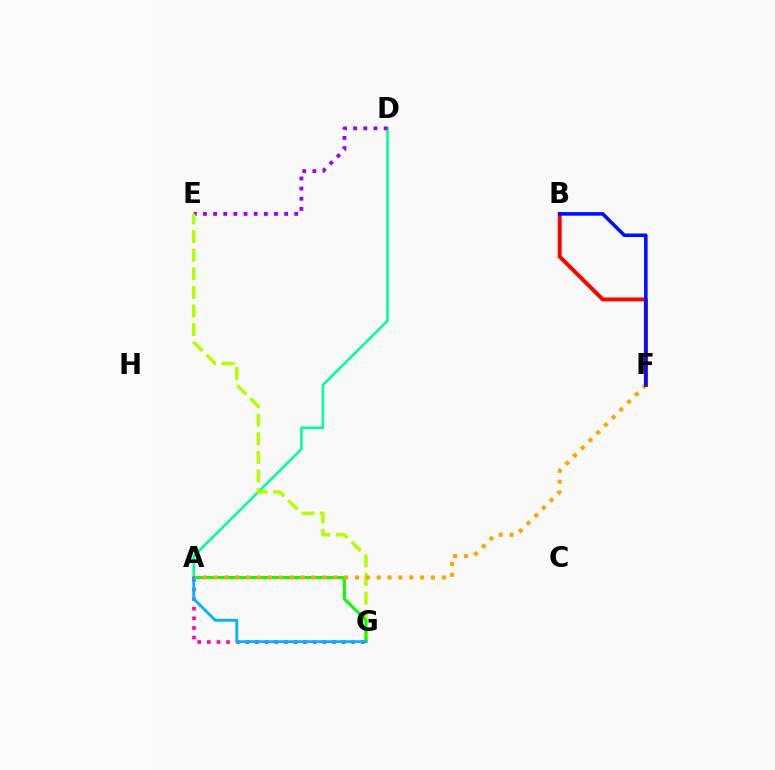{('A', 'D'): [{'color': '#00ff9d', 'line_style': 'solid', 'thickness': 1.86}], ('D', 'E'): [{'color': '#9b00ff', 'line_style': 'dotted', 'thickness': 2.76}], ('E', 'G'): [{'color': '#b3ff00', 'line_style': 'dashed', 'thickness': 2.53}], ('A', 'G'): [{'color': '#ff00bd', 'line_style': 'dotted', 'thickness': 2.62}, {'color': '#08ff00', 'line_style': 'solid', 'thickness': 2.13}, {'color': '#00b5ff', 'line_style': 'solid', 'thickness': 2.08}], ('B', 'F'): [{'color': '#ff0000', 'line_style': 'solid', 'thickness': 2.83}, {'color': '#0010ff', 'line_style': 'solid', 'thickness': 2.58}], ('A', 'F'): [{'color': '#ffa500', 'line_style': 'dotted', 'thickness': 2.95}]}